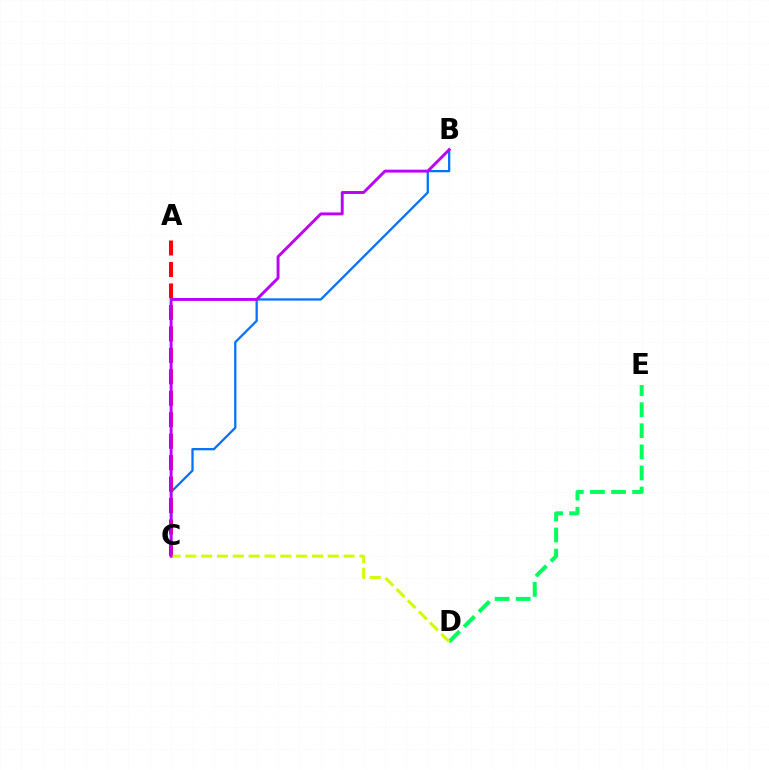{('D', 'E'): [{'color': '#00ff5c', 'line_style': 'dashed', 'thickness': 2.86}], ('B', 'C'): [{'color': '#0074ff', 'line_style': 'solid', 'thickness': 1.65}, {'color': '#b900ff', 'line_style': 'solid', 'thickness': 2.1}], ('A', 'C'): [{'color': '#ff0000', 'line_style': 'dashed', 'thickness': 2.92}], ('C', 'D'): [{'color': '#d1ff00', 'line_style': 'dashed', 'thickness': 2.15}]}